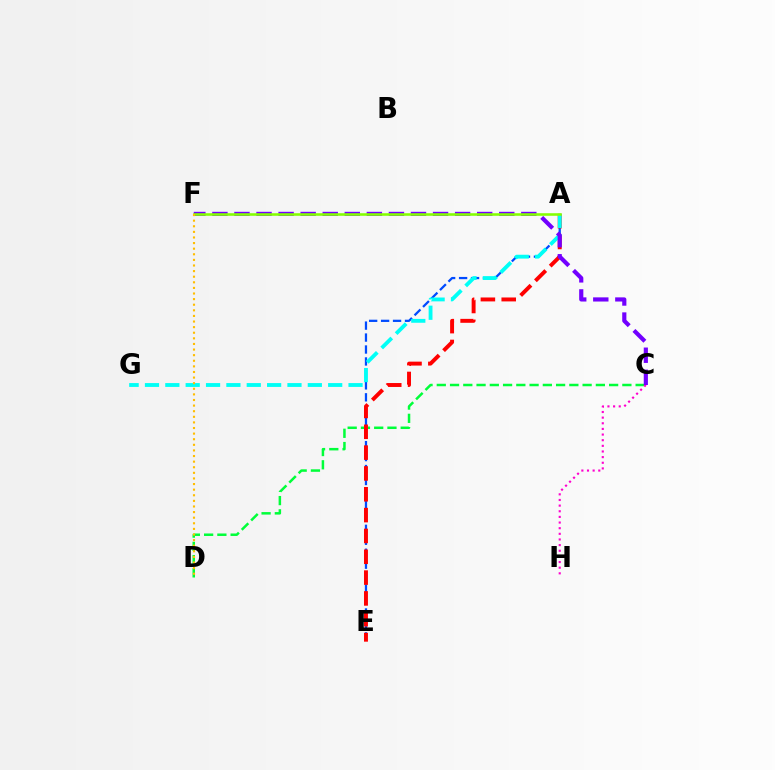{('C', 'D'): [{'color': '#00ff39', 'line_style': 'dashed', 'thickness': 1.8}], ('A', 'E'): [{'color': '#004bff', 'line_style': 'dashed', 'thickness': 1.62}, {'color': '#ff0000', 'line_style': 'dashed', 'thickness': 2.83}], ('C', 'H'): [{'color': '#ff00cf', 'line_style': 'dotted', 'thickness': 1.53}], ('A', 'G'): [{'color': '#00fff6', 'line_style': 'dashed', 'thickness': 2.77}], ('C', 'F'): [{'color': '#7200ff', 'line_style': 'dashed', 'thickness': 3.0}], ('A', 'F'): [{'color': '#84ff00', 'line_style': 'solid', 'thickness': 1.85}], ('D', 'F'): [{'color': '#ffbd00', 'line_style': 'dotted', 'thickness': 1.52}]}